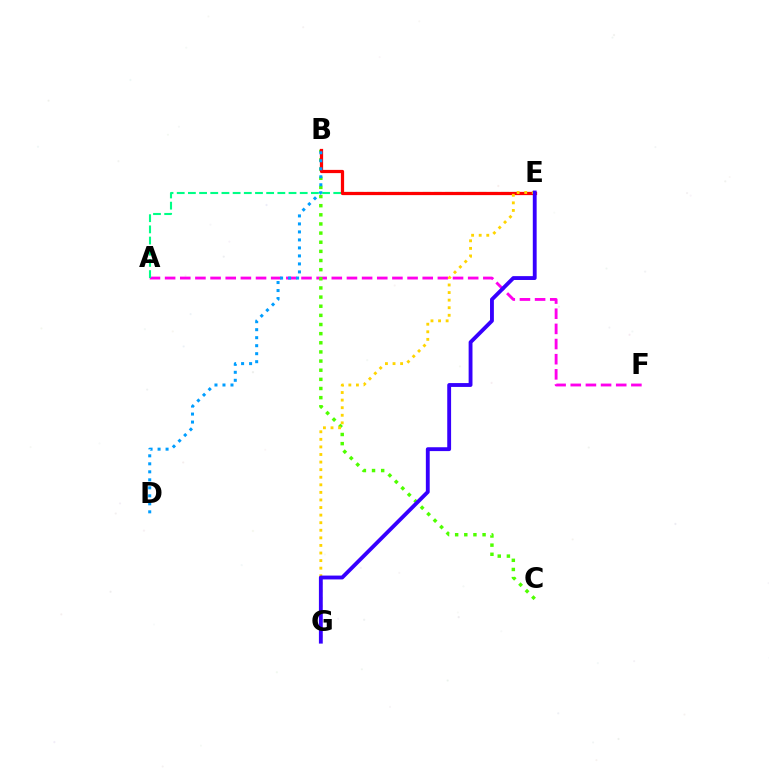{('A', 'F'): [{'color': '#ff00ed', 'line_style': 'dashed', 'thickness': 2.06}], ('B', 'C'): [{'color': '#4fff00', 'line_style': 'dotted', 'thickness': 2.48}], ('A', 'E'): [{'color': '#00ff86', 'line_style': 'dashed', 'thickness': 1.52}], ('B', 'E'): [{'color': '#ff0000', 'line_style': 'solid', 'thickness': 2.32}], ('E', 'G'): [{'color': '#ffd500', 'line_style': 'dotted', 'thickness': 2.06}, {'color': '#3700ff', 'line_style': 'solid', 'thickness': 2.77}], ('B', 'D'): [{'color': '#009eff', 'line_style': 'dotted', 'thickness': 2.17}]}